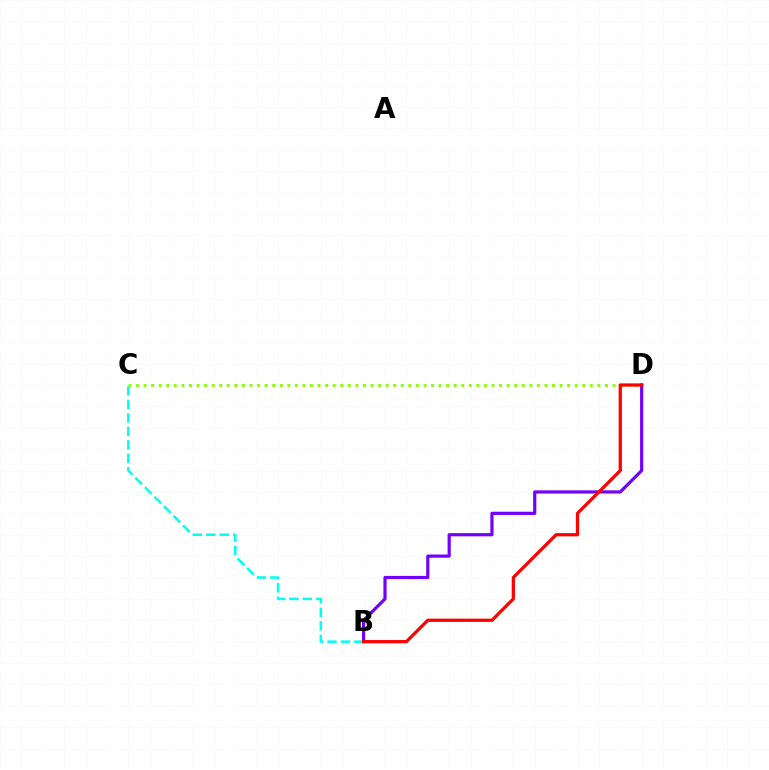{('B', 'C'): [{'color': '#00fff6', 'line_style': 'dashed', 'thickness': 1.83}], ('C', 'D'): [{'color': '#84ff00', 'line_style': 'dotted', 'thickness': 2.06}], ('B', 'D'): [{'color': '#7200ff', 'line_style': 'solid', 'thickness': 2.29}, {'color': '#ff0000', 'line_style': 'solid', 'thickness': 2.34}]}